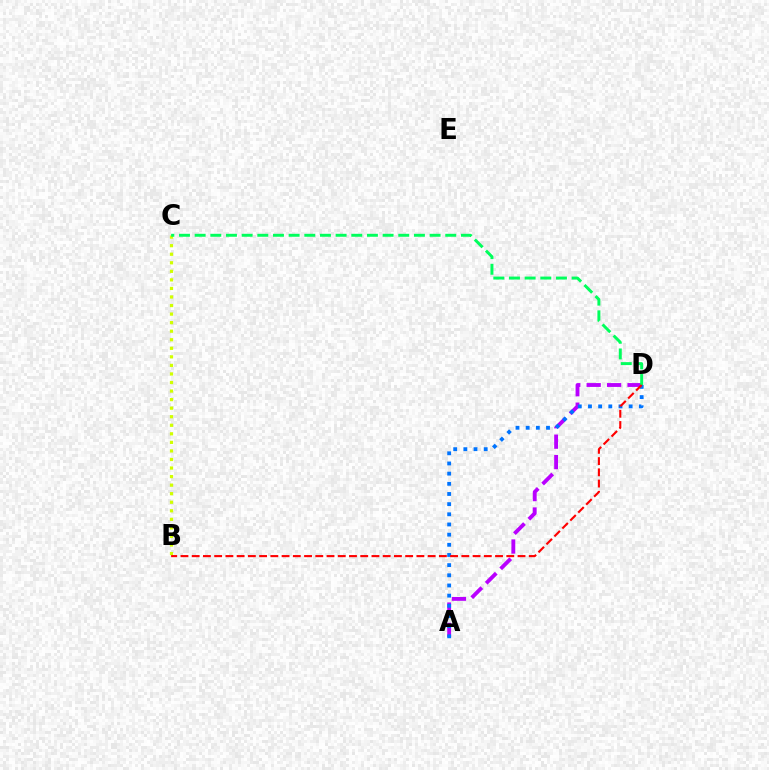{('A', 'D'): [{'color': '#b900ff', 'line_style': 'dashed', 'thickness': 2.78}, {'color': '#0074ff', 'line_style': 'dotted', 'thickness': 2.76}], ('B', 'C'): [{'color': '#d1ff00', 'line_style': 'dotted', 'thickness': 2.32}], ('C', 'D'): [{'color': '#00ff5c', 'line_style': 'dashed', 'thickness': 2.13}], ('B', 'D'): [{'color': '#ff0000', 'line_style': 'dashed', 'thickness': 1.53}]}